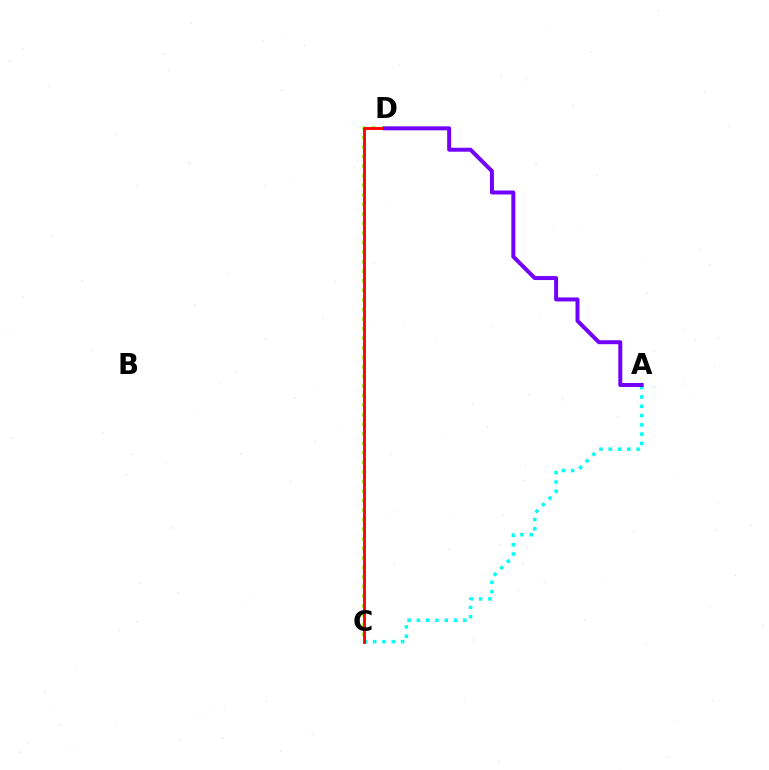{('C', 'D'): [{'color': '#84ff00', 'line_style': 'dotted', 'thickness': 2.6}, {'color': '#ff0000', 'line_style': 'solid', 'thickness': 2.06}], ('A', 'C'): [{'color': '#00fff6', 'line_style': 'dotted', 'thickness': 2.53}], ('A', 'D'): [{'color': '#7200ff', 'line_style': 'solid', 'thickness': 2.86}]}